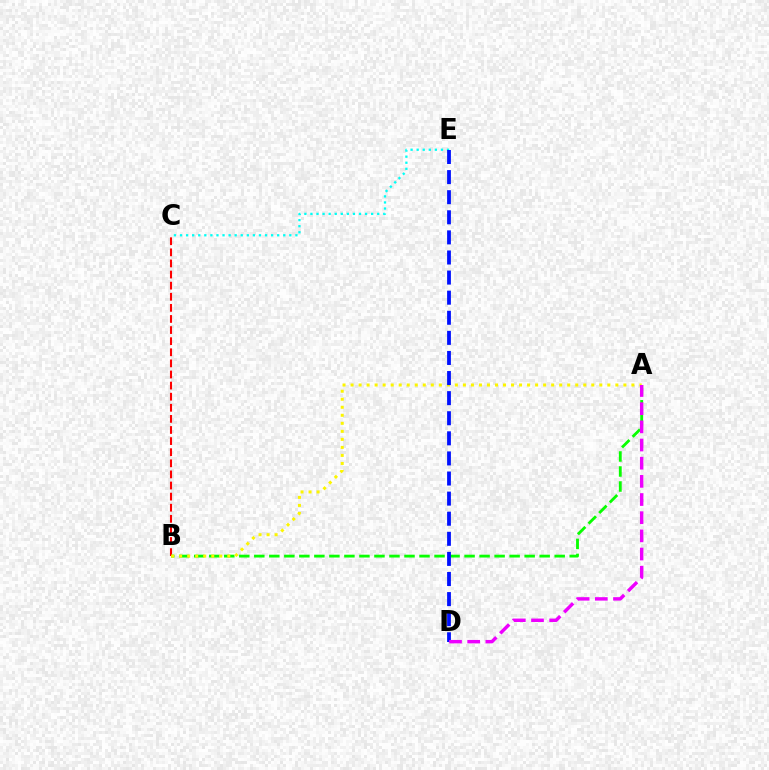{('B', 'C'): [{'color': '#ff0000', 'line_style': 'dashed', 'thickness': 1.51}], ('A', 'B'): [{'color': '#08ff00', 'line_style': 'dashed', 'thickness': 2.04}, {'color': '#fcf500', 'line_style': 'dotted', 'thickness': 2.18}], ('C', 'E'): [{'color': '#00fff6', 'line_style': 'dotted', 'thickness': 1.65}], ('D', 'E'): [{'color': '#0010ff', 'line_style': 'dashed', 'thickness': 2.73}], ('A', 'D'): [{'color': '#ee00ff', 'line_style': 'dashed', 'thickness': 2.47}]}